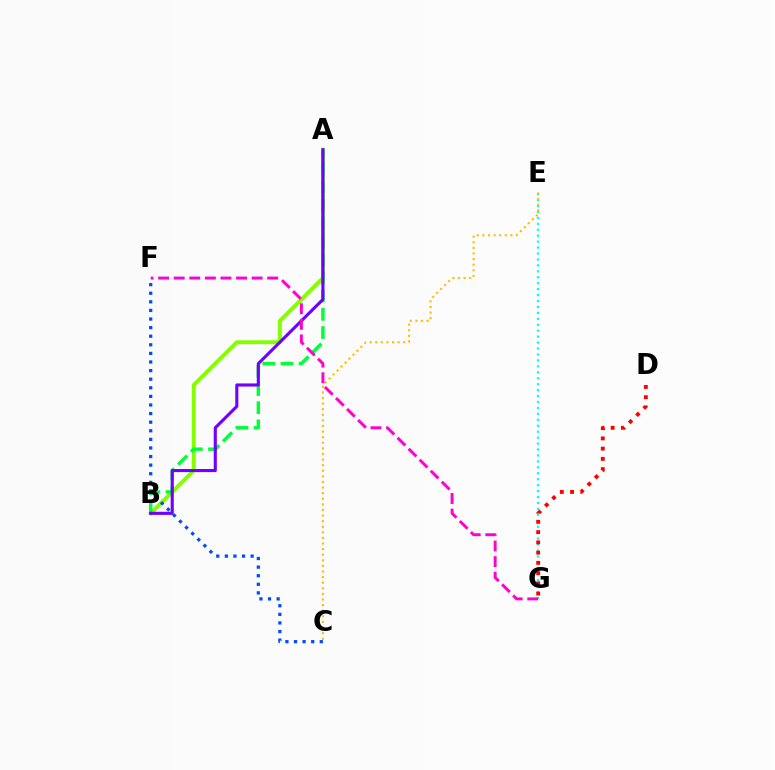{('A', 'B'): [{'color': '#84ff00', 'line_style': 'solid', 'thickness': 2.82}, {'color': '#00ff39', 'line_style': 'dashed', 'thickness': 2.47}, {'color': '#7200ff', 'line_style': 'solid', 'thickness': 2.24}], ('E', 'G'): [{'color': '#00fff6', 'line_style': 'dotted', 'thickness': 1.61}], ('C', 'E'): [{'color': '#ffbd00', 'line_style': 'dotted', 'thickness': 1.52}], ('F', 'G'): [{'color': '#ff00cf', 'line_style': 'dashed', 'thickness': 2.12}], ('D', 'G'): [{'color': '#ff0000', 'line_style': 'dotted', 'thickness': 2.78}], ('C', 'F'): [{'color': '#004bff', 'line_style': 'dotted', 'thickness': 2.34}]}